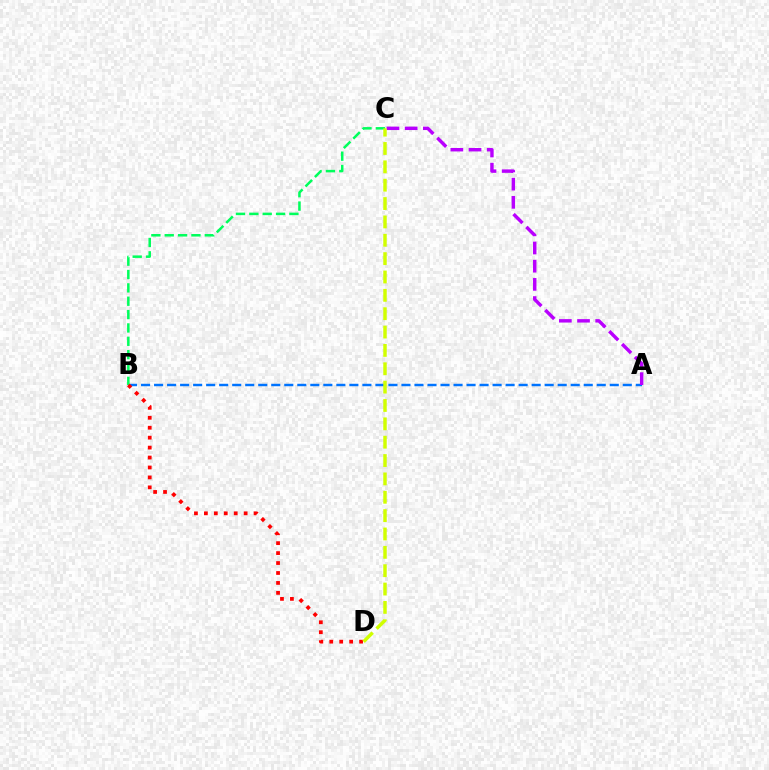{('A', 'B'): [{'color': '#0074ff', 'line_style': 'dashed', 'thickness': 1.77}], ('B', 'C'): [{'color': '#00ff5c', 'line_style': 'dashed', 'thickness': 1.81}], ('B', 'D'): [{'color': '#ff0000', 'line_style': 'dotted', 'thickness': 2.7}], ('A', 'C'): [{'color': '#b900ff', 'line_style': 'dashed', 'thickness': 2.47}], ('C', 'D'): [{'color': '#d1ff00', 'line_style': 'dashed', 'thickness': 2.49}]}